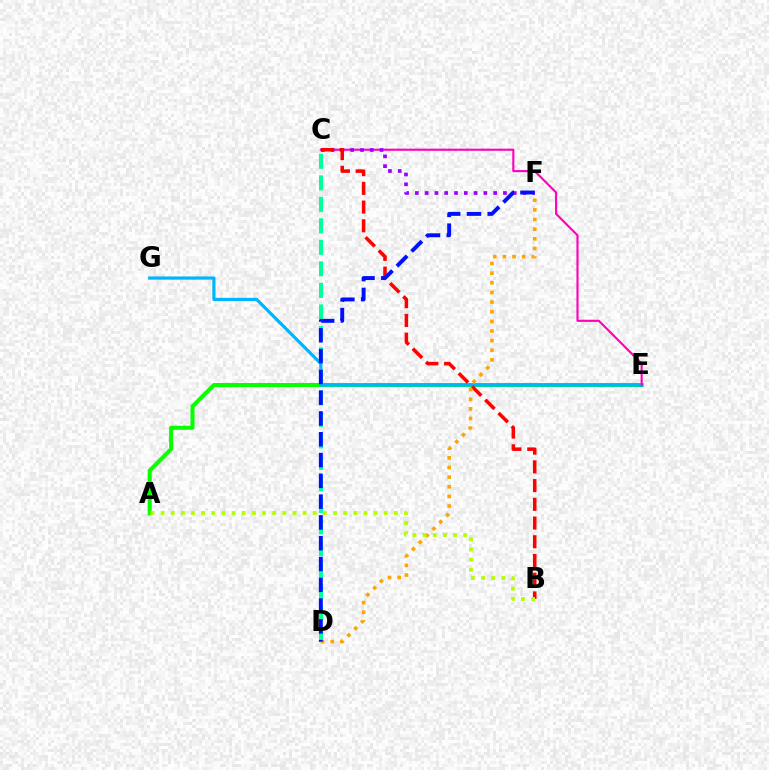{('A', 'E'): [{'color': '#08ff00', 'line_style': 'solid', 'thickness': 2.91}], ('E', 'G'): [{'color': '#00b5ff', 'line_style': 'solid', 'thickness': 2.29}], ('C', 'D'): [{'color': '#00ff9d', 'line_style': 'dashed', 'thickness': 2.92}], ('C', 'E'): [{'color': '#ff00bd', 'line_style': 'solid', 'thickness': 1.53}], ('C', 'F'): [{'color': '#9b00ff', 'line_style': 'dotted', 'thickness': 2.66}], ('B', 'C'): [{'color': '#ff0000', 'line_style': 'dashed', 'thickness': 2.54}], ('D', 'F'): [{'color': '#ffa500', 'line_style': 'dotted', 'thickness': 2.62}, {'color': '#0010ff', 'line_style': 'dashed', 'thickness': 2.82}], ('A', 'B'): [{'color': '#b3ff00', 'line_style': 'dotted', 'thickness': 2.76}]}